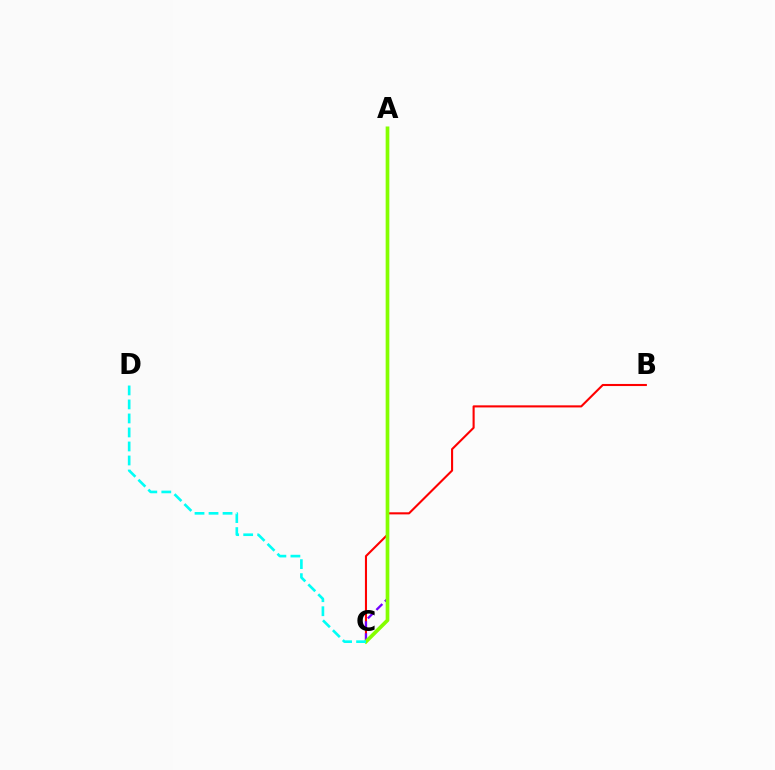{('B', 'C'): [{'color': '#ff0000', 'line_style': 'solid', 'thickness': 1.51}], ('A', 'C'): [{'color': '#7200ff', 'line_style': 'dashed', 'thickness': 1.63}, {'color': '#84ff00', 'line_style': 'solid', 'thickness': 2.66}], ('C', 'D'): [{'color': '#00fff6', 'line_style': 'dashed', 'thickness': 1.9}]}